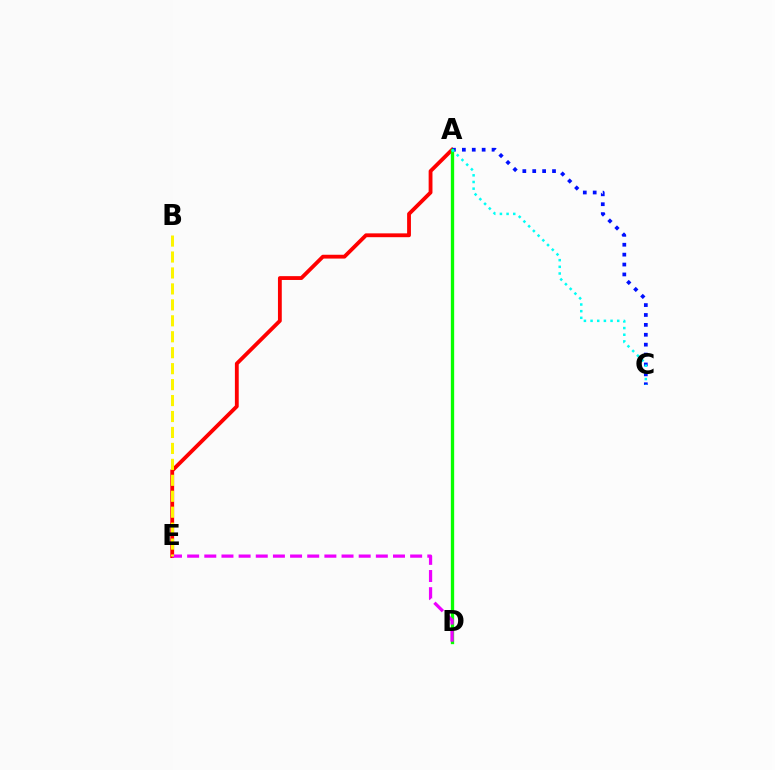{('A', 'E'): [{'color': '#ff0000', 'line_style': 'solid', 'thickness': 2.75}], ('A', 'C'): [{'color': '#0010ff', 'line_style': 'dotted', 'thickness': 2.69}, {'color': '#00fff6', 'line_style': 'dotted', 'thickness': 1.81}], ('A', 'D'): [{'color': '#08ff00', 'line_style': 'solid', 'thickness': 2.39}], ('D', 'E'): [{'color': '#ee00ff', 'line_style': 'dashed', 'thickness': 2.33}], ('B', 'E'): [{'color': '#fcf500', 'line_style': 'dashed', 'thickness': 2.17}]}